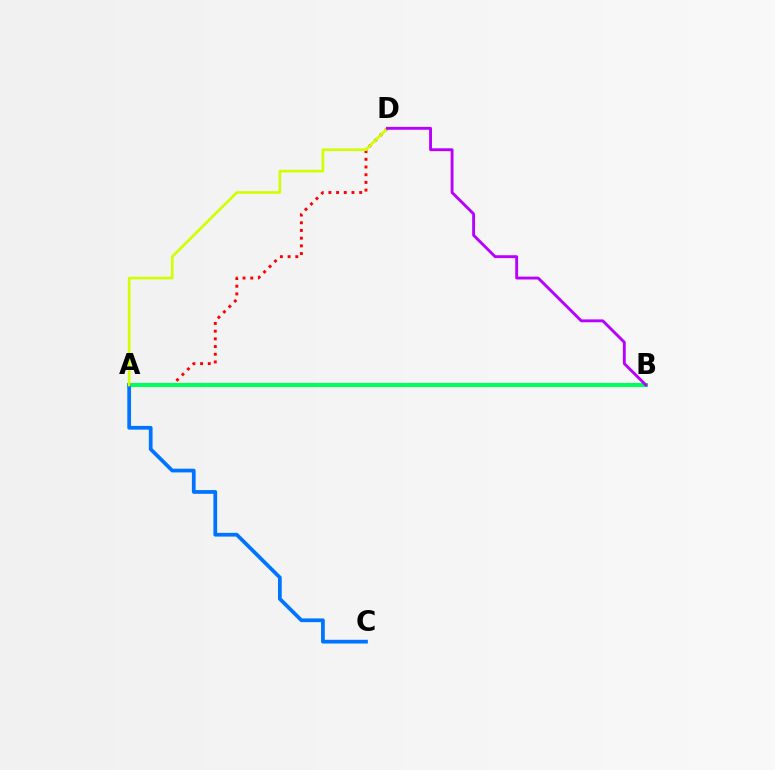{('A', 'D'): [{'color': '#ff0000', 'line_style': 'dotted', 'thickness': 2.09}, {'color': '#d1ff00', 'line_style': 'solid', 'thickness': 1.9}], ('A', 'B'): [{'color': '#00ff5c', 'line_style': 'solid', 'thickness': 2.92}], ('A', 'C'): [{'color': '#0074ff', 'line_style': 'solid', 'thickness': 2.69}], ('B', 'D'): [{'color': '#b900ff', 'line_style': 'solid', 'thickness': 2.07}]}